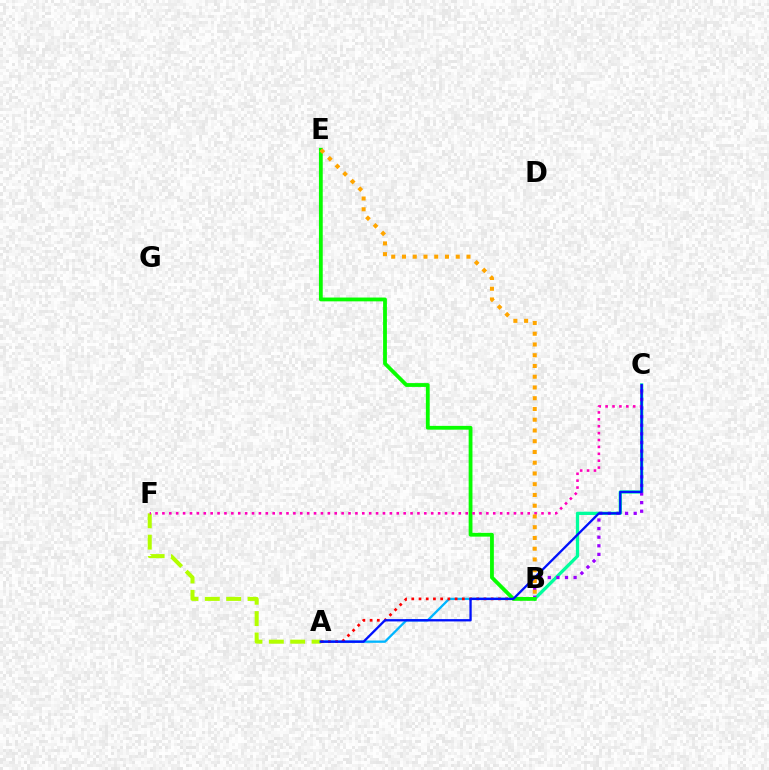{('A', 'F'): [{'color': '#b3ff00', 'line_style': 'dashed', 'thickness': 2.9}], ('A', 'B'): [{'color': '#00b5ff', 'line_style': 'solid', 'thickness': 1.66}, {'color': '#ff0000', 'line_style': 'dotted', 'thickness': 1.96}], ('B', 'C'): [{'color': '#00ff9d', 'line_style': 'solid', 'thickness': 2.37}, {'color': '#9b00ff', 'line_style': 'dotted', 'thickness': 2.33}], ('B', 'E'): [{'color': '#08ff00', 'line_style': 'solid', 'thickness': 2.74}, {'color': '#ffa500', 'line_style': 'dotted', 'thickness': 2.92}], ('C', 'F'): [{'color': '#ff00bd', 'line_style': 'dotted', 'thickness': 1.87}], ('A', 'C'): [{'color': '#0010ff', 'line_style': 'solid', 'thickness': 1.66}]}